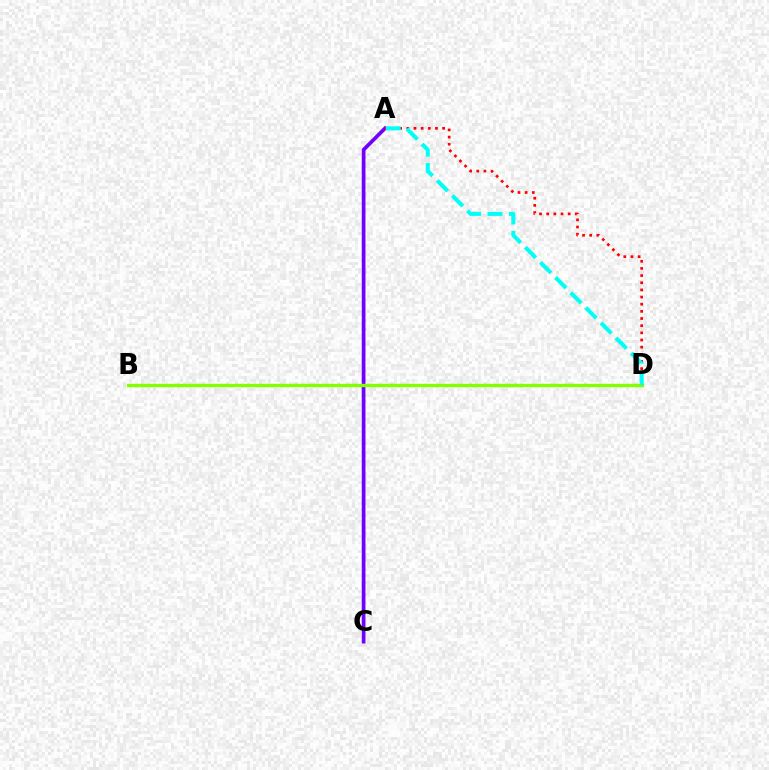{('A', 'C'): [{'color': '#7200ff', 'line_style': 'solid', 'thickness': 2.68}], ('B', 'D'): [{'color': '#84ff00', 'line_style': 'solid', 'thickness': 2.42}], ('A', 'D'): [{'color': '#ff0000', 'line_style': 'dotted', 'thickness': 1.94}, {'color': '#00fff6', 'line_style': 'dashed', 'thickness': 2.9}]}